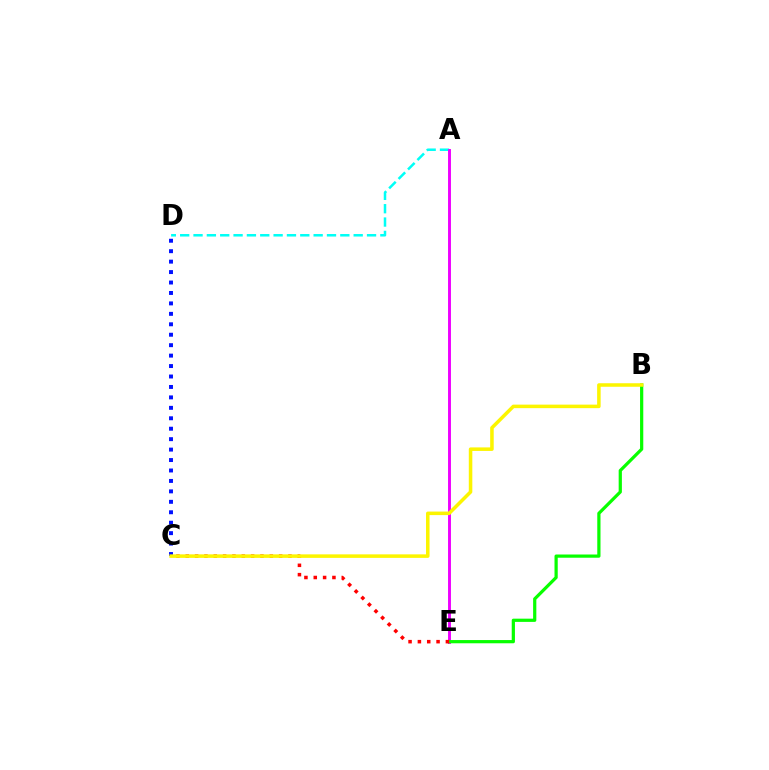{('C', 'D'): [{'color': '#0010ff', 'line_style': 'dotted', 'thickness': 2.84}], ('A', 'D'): [{'color': '#00fff6', 'line_style': 'dashed', 'thickness': 1.81}], ('A', 'E'): [{'color': '#ee00ff', 'line_style': 'solid', 'thickness': 2.11}], ('B', 'E'): [{'color': '#08ff00', 'line_style': 'solid', 'thickness': 2.32}], ('C', 'E'): [{'color': '#ff0000', 'line_style': 'dotted', 'thickness': 2.54}], ('B', 'C'): [{'color': '#fcf500', 'line_style': 'solid', 'thickness': 2.54}]}